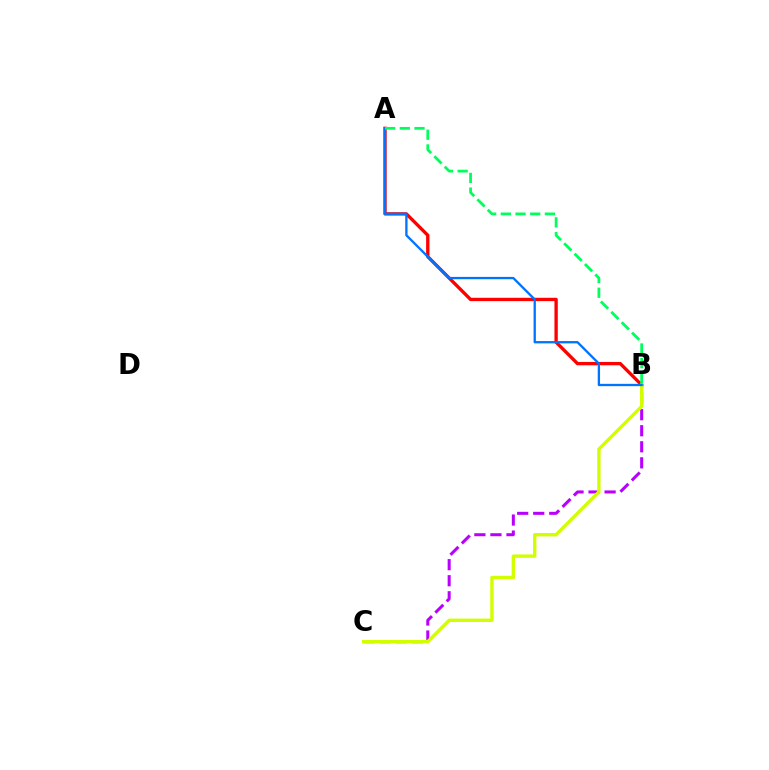{('A', 'B'): [{'color': '#ff0000', 'line_style': 'solid', 'thickness': 2.4}, {'color': '#0074ff', 'line_style': 'solid', 'thickness': 1.67}, {'color': '#00ff5c', 'line_style': 'dashed', 'thickness': 1.99}], ('B', 'C'): [{'color': '#b900ff', 'line_style': 'dashed', 'thickness': 2.18}, {'color': '#d1ff00', 'line_style': 'solid', 'thickness': 2.43}]}